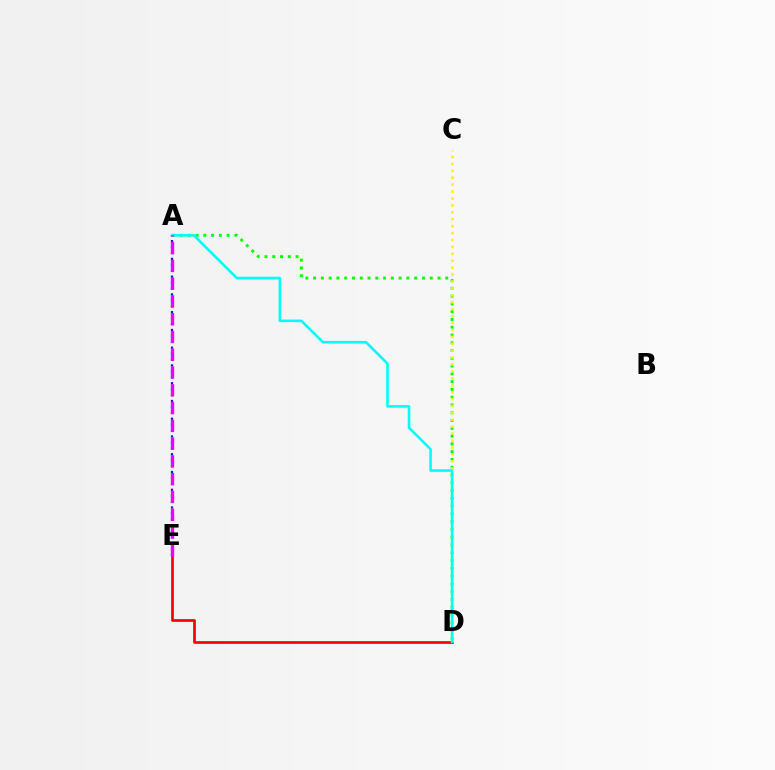{('A', 'D'): [{'color': '#08ff00', 'line_style': 'dotted', 'thickness': 2.11}, {'color': '#00fff6', 'line_style': 'solid', 'thickness': 1.87}], ('D', 'E'): [{'color': '#ff0000', 'line_style': 'solid', 'thickness': 1.95}], ('A', 'E'): [{'color': '#0010ff', 'line_style': 'dotted', 'thickness': 1.61}, {'color': '#ee00ff', 'line_style': 'dashed', 'thickness': 2.41}], ('C', 'D'): [{'color': '#fcf500', 'line_style': 'dotted', 'thickness': 1.88}]}